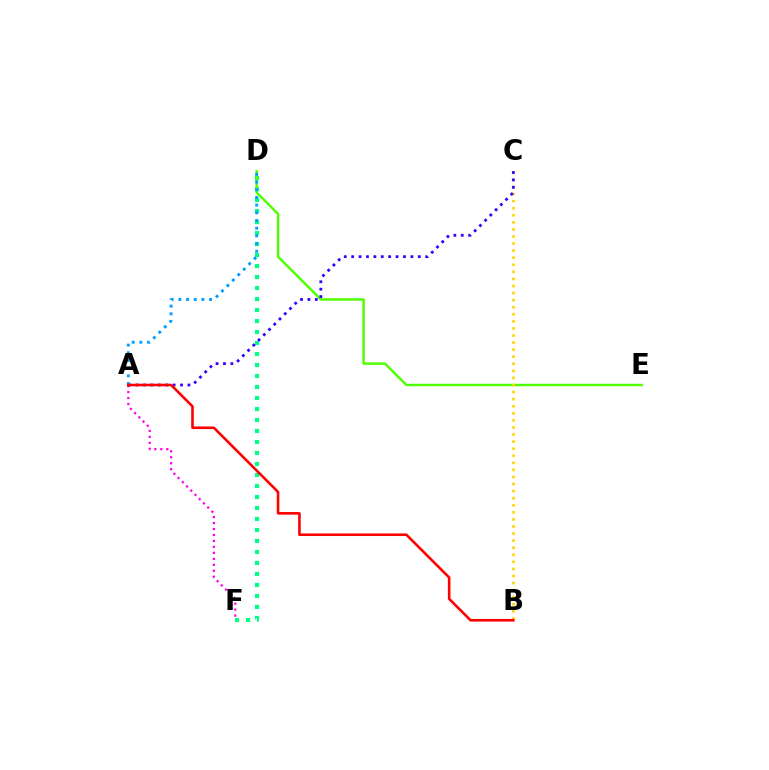{('D', 'F'): [{'color': '#00ff86', 'line_style': 'dotted', 'thickness': 2.99}], ('D', 'E'): [{'color': '#4fff00', 'line_style': 'solid', 'thickness': 1.75}], ('A', 'F'): [{'color': '#ff00ed', 'line_style': 'dotted', 'thickness': 1.62}], ('B', 'C'): [{'color': '#ffd500', 'line_style': 'dotted', 'thickness': 1.92}], ('A', 'C'): [{'color': '#3700ff', 'line_style': 'dotted', 'thickness': 2.01}], ('A', 'D'): [{'color': '#009eff', 'line_style': 'dotted', 'thickness': 2.09}], ('A', 'B'): [{'color': '#ff0000', 'line_style': 'solid', 'thickness': 1.87}]}